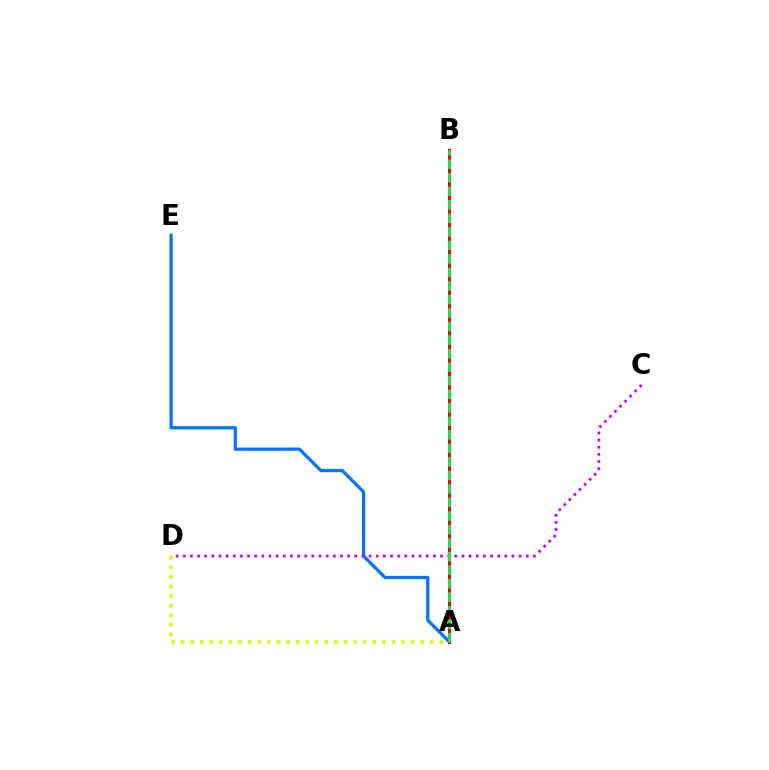{('A', 'E'): [{'color': '#0074ff', 'line_style': 'solid', 'thickness': 2.33}], ('C', 'D'): [{'color': '#b900ff', 'line_style': 'dotted', 'thickness': 1.94}], ('A', 'D'): [{'color': '#d1ff00', 'line_style': 'dotted', 'thickness': 2.6}], ('A', 'B'): [{'color': '#ff0000', 'line_style': 'solid', 'thickness': 2.17}, {'color': '#00ff5c', 'line_style': 'dashed', 'thickness': 1.84}]}